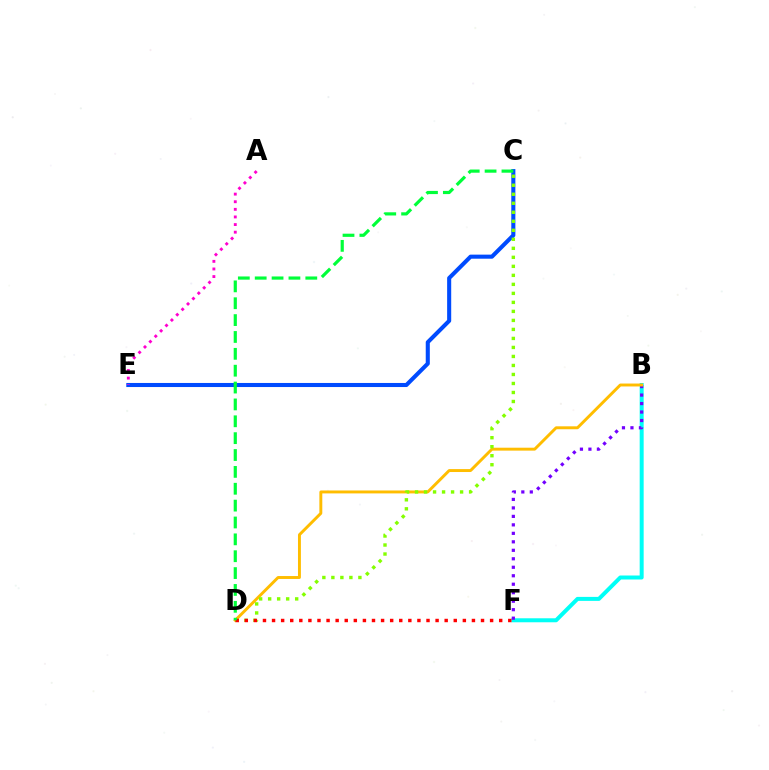{('B', 'F'): [{'color': '#00fff6', 'line_style': 'solid', 'thickness': 2.87}, {'color': '#7200ff', 'line_style': 'dotted', 'thickness': 2.3}], ('B', 'D'): [{'color': '#ffbd00', 'line_style': 'solid', 'thickness': 2.11}], ('C', 'E'): [{'color': '#004bff', 'line_style': 'solid', 'thickness': 2.93}], ('A', 'E'): [{'color': '#ff00cf', 'line_style': 'dotted', 'thickness': 2.07}], ('C', 'D'): [{'color': '#84ff00', 'line_style': 'dotted', 'thickness': 2.45}, {'color': '#00ff39', 'line_style': 'dashed', 'thickness': 2.29}], ('D', 'F'): [{'color': '#ff0000', 'line_style': 'dotted', 'thickness': 2.47}]}